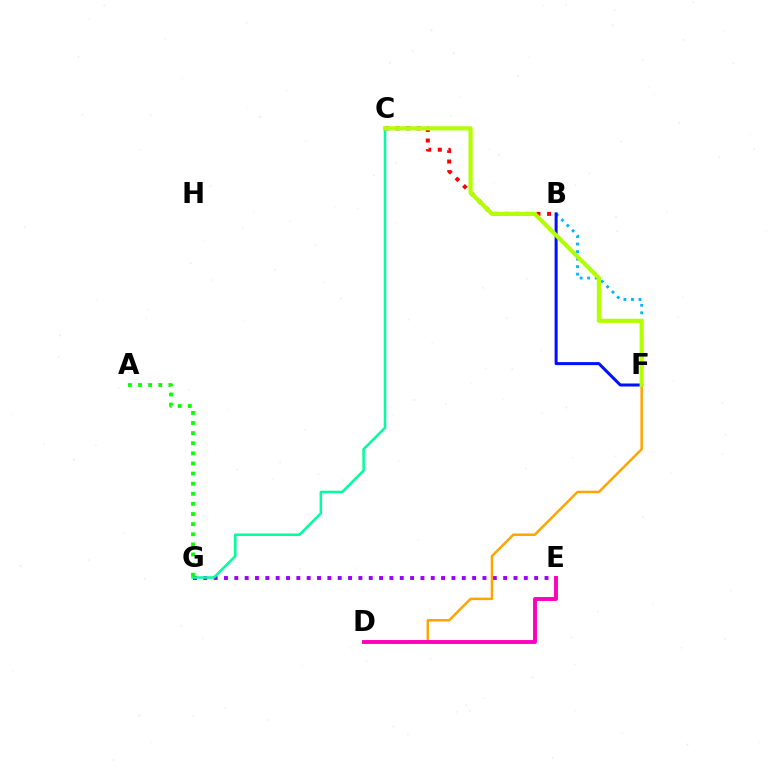{('E', 'G'): [{'color': '#9b00ff', 'line_style': 'dotted', 'thickness': 2.81}], ('D', 'F'): [{'color': '#ffa500', 'line_style': 'solid', 'thickness': 1.81}], ('B', 'F'): [{'color': '#00b5ff', 'line_style': 'dotted', 'thickness': 2.04}, {'color': '#0010ff', 'line_style': 'solid', 'thickness': 2.17}], ('B', 'C'): [{'color': '#ff0000', 'line_style': 'dotted', 'thickness': 2.88}], ('D', 'E'): [{'color': '#ff00bd', 'line_style': 'solid', 'thickness': 2.8}], ('C', 'G'): [{'color': '#00ff9d', 'line_style': 'solid', 'thickness': 1.82}], ('A', 'G'): [{'color': '#08ff00', 'line_style': 'dotted', 'thickness': 2.75}], ('C', 'F'): [{'color': '#b3ff00', 'line_style': 'solid', 'thickness': 3.0}]}